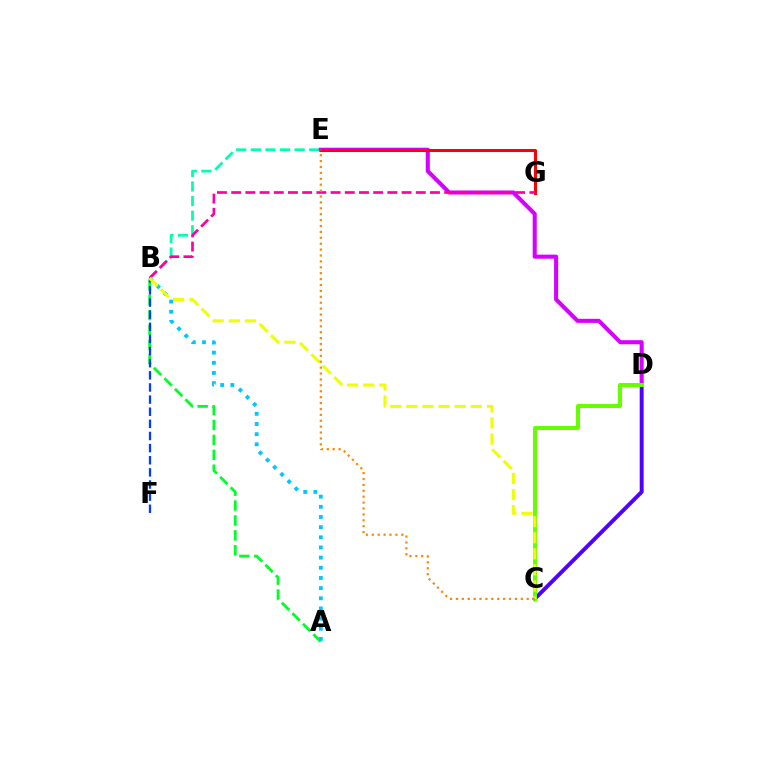{('B', 'E'): [{'color': '#00ffaf', 'line_style': 'dashed', 'thickness': 1.98}], ('A', 'B'): [{'color': '#00ff27', 'line_style': 'dashed', 'thickness': 2.02}, {'color': '#00c7ff', 'line_style': 'dotted', 'thickness': 2.76}], ('D', 'E'): [{'color': '#d600ff', 'line_style': 'solid', 'thickness': 2.93}], ('E', 'G'): [{'color': '#ff0000', 'line_style': 'solid', 'thickness': 2.18}], ('B', 'G'): [{'color': '#ff00a0', 'line_style': 'dashed', 'thickness': 1.93}], ('C', 'D'): [{'color': '#4f00ff', 'line_style': 'solid', 'thickness': 2.83}, {'color': '#66ff00', 'line_style': 'solid', 'thickness': 2.87}], ('B', 'F'): [{'color': '#003fff', 'line_style': 'dashed', 'thickness': 1.65}], ('B', 'C'): [{'color': '#eeff00', 'line_style': 'dashed', 'thickness': 2.19}], ('C', 'E'): [{'color': '#ff8800', 'line_style': 'dotted', 'thickness': 1.6}]}